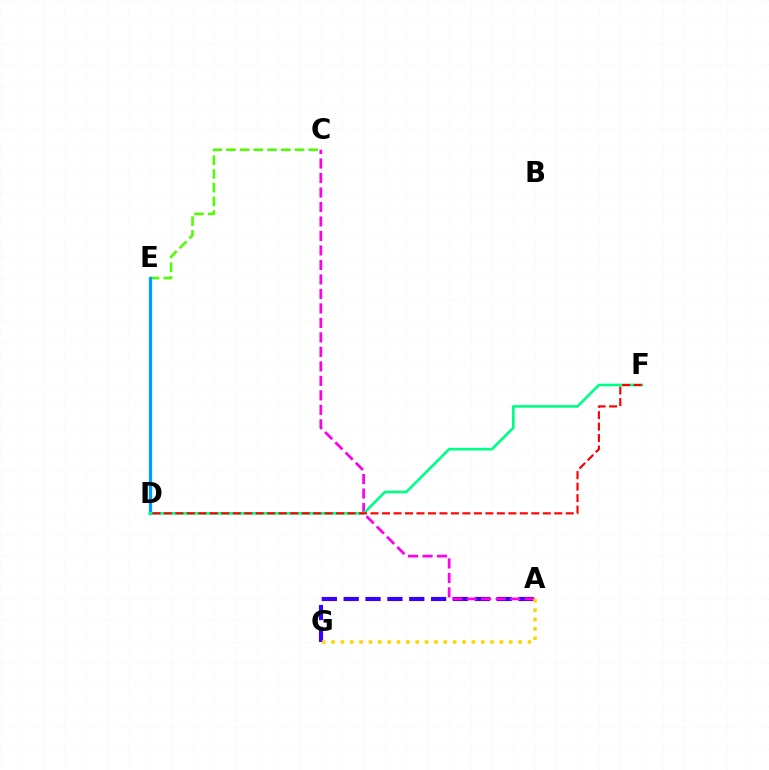{('C', 'E'): [{'color': '#4fff00', 'line_style': 'dashed', 'thickness': 1.86}], ('A', 'G'): [{'color': '#3700ff', 'line_style': 'dashed', 'thickness': 2.97}, {'color': '#ffd500', 'line_style': 'dotted', 'thickness': 2.54}], ('A', 'C'): [{'color': '#ff00ed', 'line_style': 'dashed', 'thickness': 1.97}], ('D', 'E'): [{'color': '#009eff', 'line_style': 'solid', 'thickness': 2.36}], ('D', 'F'): [{'color': '#00ff86', 'line_style': 'solid', 'thickness': 1.91}, {'color': '#ff0000', 'line_style': 'dashed', 'thickness': 1.56}]}